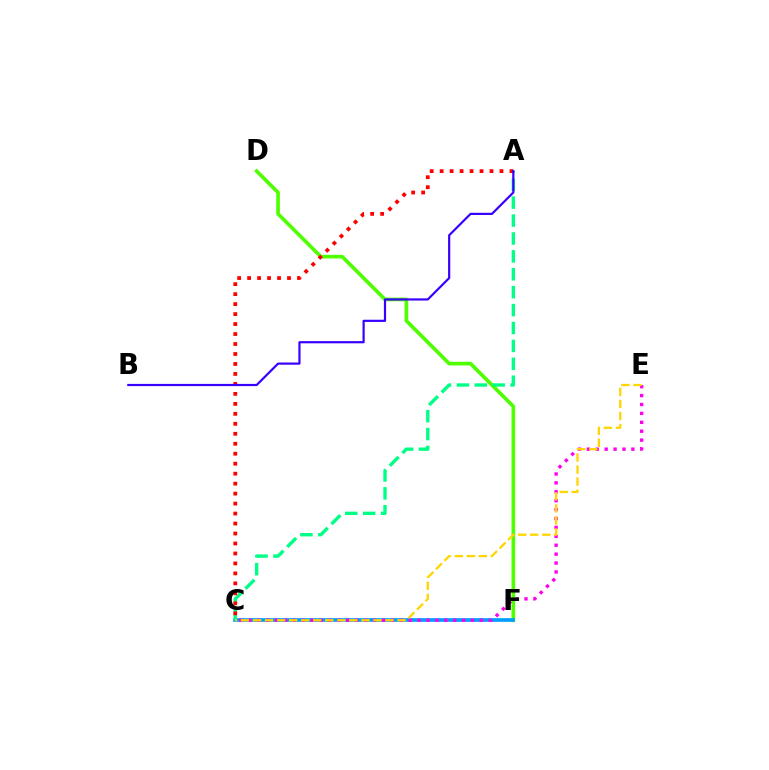{('D', 'F'): [{'color': '#4fff00', 'line_style': 'solid', 'thickness': 2.63}], ('C', 'F'): [{'color': '#009eff', 'line_style': 'solid', 'thickness': 2.64}], ('C', 'E'): [{'color': '#ff00ed', 'line_style': 'dotted', 'thickness': 2.42}, {'color': '#ffd500', 'line_style': 'dashed', 'thickness': 1.64}], ('A', 'C'): [{'color': '#00ff86', 'line_style': 'dashed', 'thickness': 2.43}, {'color': '#ff0000', 'line_style': 'dotted', 'thickness': 2.71}], ('A', 'B'): [{'color': '#3700ff', 'line_style': 'solid', 'thickness': 1.58}]}